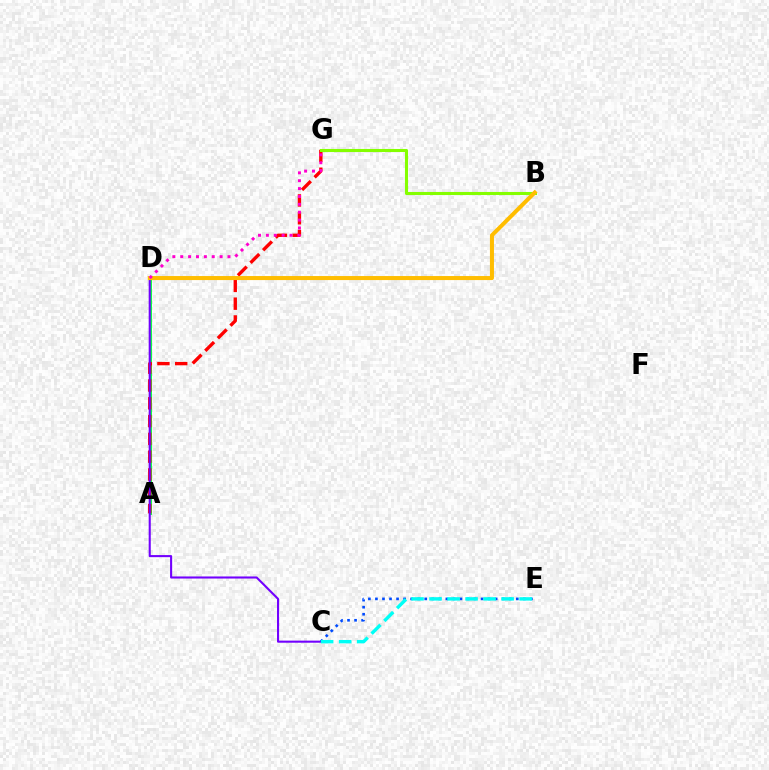{('A', 'D'): [{'color': '#00ff39', 'line_style': 'solid', 'thickness': 2.06}], ('A', 'G'): [{'color': '#ff0000', 'line_style': 'dashed', 'thickness': 2.42}], ('B', 'G'): [{'color': '#84ff00', 'line_style': 'solid', 'thickness': 2.21}], ('C', 'D'): [{'color': '#7200ff', 'line_style': 'solid', 'thickness': 1.5}], ('B', 'D'): [{'color': '#ffbd00', 'line_style': 'solid', 'thickness': 2.9}], ('C', 'E'): [{'color': '#004bff', 'line_style': 'dotted', 'thickness': 1.91}, {'color': '#00fff6', 'line_style': 'dashed', 'thickness': 2.45}], ('D', 'G'): [{'color': '#ff00cf', 'line_style': 'dotted', 'thickness': 2.14}]}